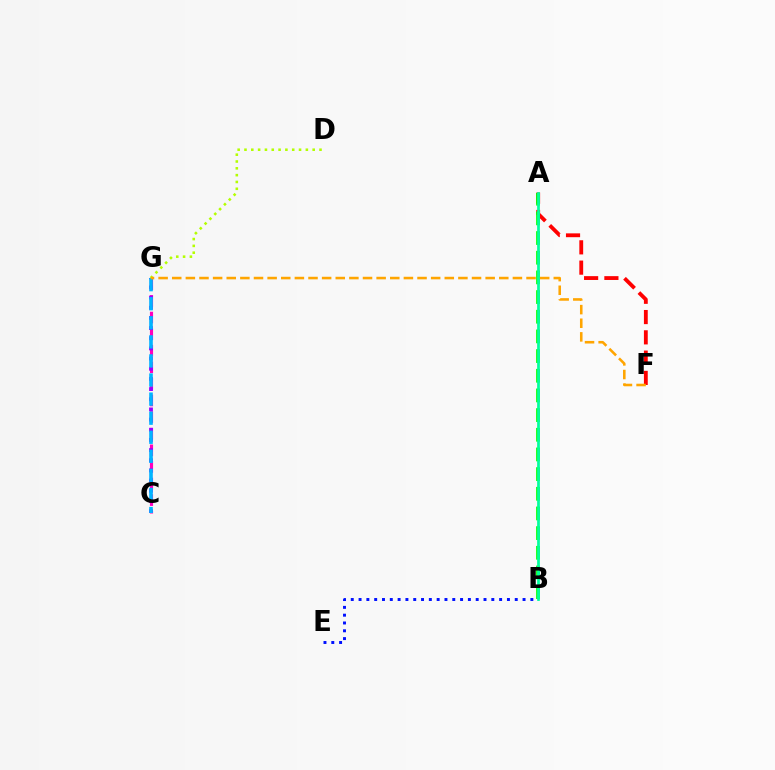{('A', 'F'): [{'color': '#ff0000', 'line_style': 'dashed', 'thickness': 2.76}], ('A', 'B'): [{'color': '#08ff00', 'line_style': 'dashed', 'thickness': 2.67}, {'color': '#00ff9d', 'line_style': 'solid', 'thickness': 1.96}], ('D', 'G'): [{'color': '#b3ff00', 'line_style': 'dotted', 'thickness': 1.85}], ('C', 'G'): [{'color': '#ff00bd', 'line_style': 'dashed', 'thickness': 2.26}, {'color': '#9b00ff', 'line_style': 'dotted', 'thickness': 2.76}, {'color': '#00b5ff', 'line_style': 'dashed', 'thickness': 2.59}], ('B', 'E'): [{'color': '#0010ff', 'line_style': 'dotted', 'thickness': 2.12}], ('F', 'G'): [{'color': '#ffa500', 'line_style': 'dashed', 'thickness': 1.85}]}